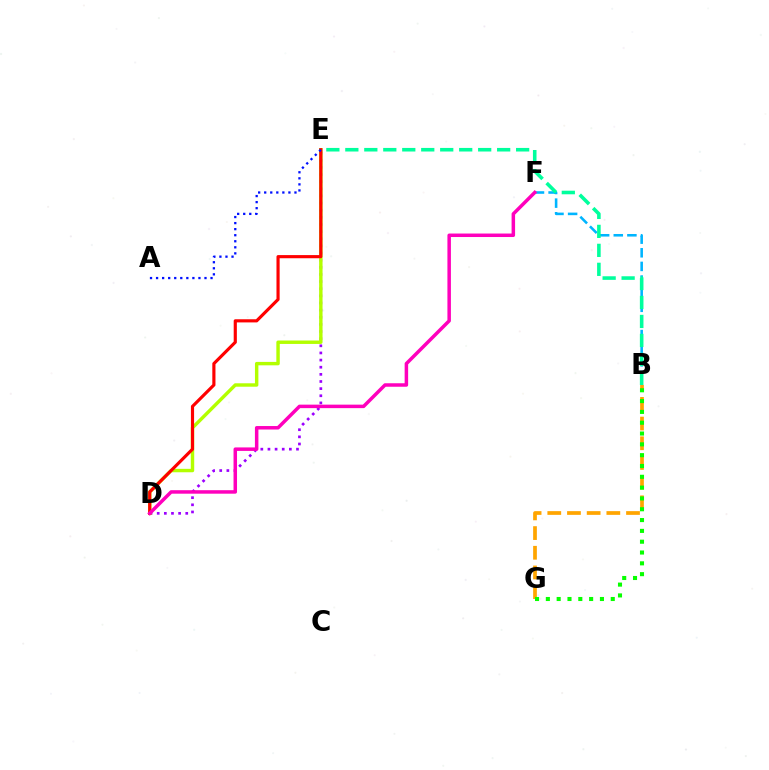{('D', 'E'): [{'color': '#9b00ff', 'line_style': 'dotted', 'thickness': 1.94}, {'color': '#b3ff00', 'line_style': 'solid', 'thickness': 2.47}, {'color': '#ff0000', 'line_style': 'solid', 'thickness': 2.27}], ('B', 'G'): [{'color': '#ffa500', 'line_style': 'dashed', 'thickness': 2.67}, {'color': '#08ff00', 'line_style': 'dotted', 'thickness': 2.94}], ('B', 'F'): [{'color': '#00b5ff', 'line_style': 'dashed', 'thickness': 1.85}], ('D', 'F'): [{'color': '#ff00bd', 'line_style': 'solid', 'thickness': 2.52}], ('A', 'E'): [{'color': '#0010ff', 'line_style': 'dotted', 'thickness': 1.64}], ('B', 'E'): [{'color': '#00ff9d', 'line_style': 'dashed', 'thickness': 2.58}]}